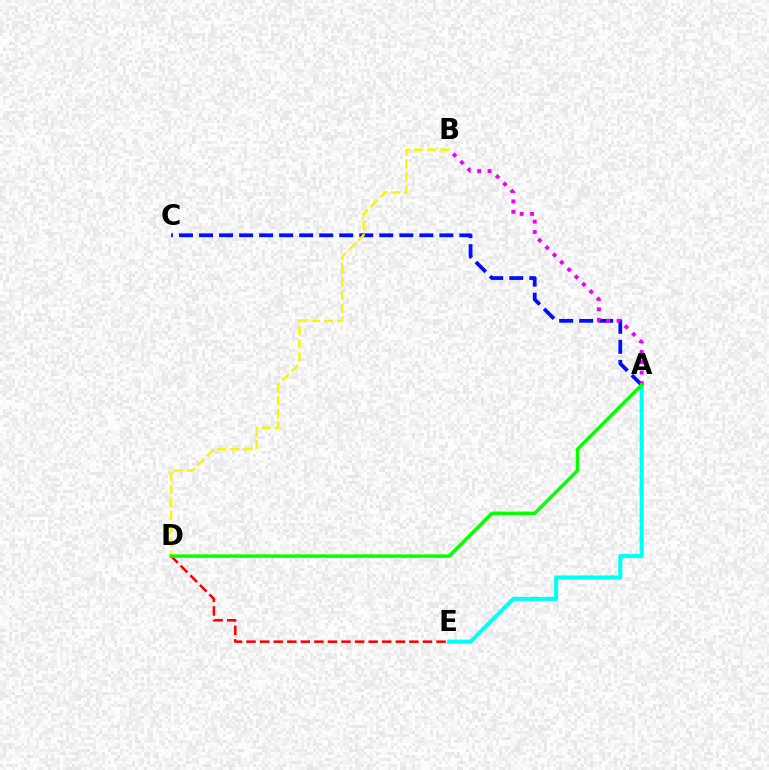{('A', 'E'): [{'color': '#00fff6', 'line_style': 'solid', 'thickness': 2.93}], ('D', 'E'): [{'color': '#ff0000', 'line_style': 'dashed', 'thickness': 1.84}], ('A', 'C'): [{'color': '#0010ff', 'line_style': 'dashed', 'thickness': 2.72}], ('B', 'D'): [{'color': '#fcf500', 'line_style': 'dashed', 'thickness': 1.78}], ('A', 'B'): [{'color': '#ee00ff', 'line_style': 'dotted', 'thickness': 2.82}], ('A', 'D'): [{'color': '#08ff00', 'line_style': 'solid', 'thickness': 2.5}]}